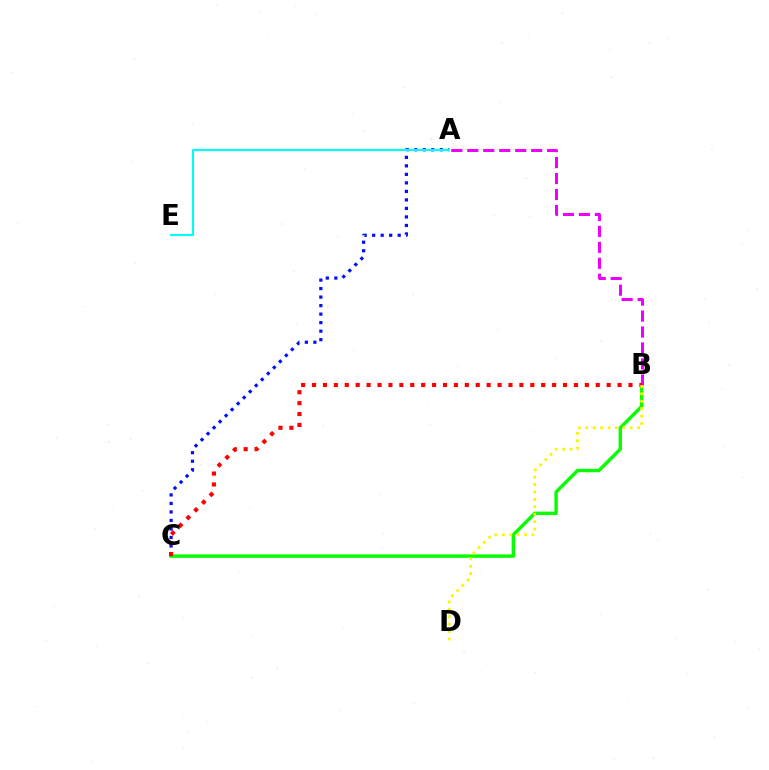{('B', 'C'): [{'color': '#08ff00', 'line_style': 'solid', 'thickness': 2.46}, {'color': '#ff0000', 'line_style': 'dotted', 'thickness': 2.96}], ('A', 'C'): [{'color': '#0010ff', 'line_style': 'dotted', 'thickness': 2.31}], ('A', 'B'): [{'color': '#ee00ff', 'line_style': 'dashed', 'thickness': 2.17}], ('A', 'E'): [{'color': '#00fff6', 'line_style': 'solid', 'thickness': 1.54}], ('B', 'D'): [{'color': '#fcf500', 'line_style': 'dotted', 'thickness': 2.01}]}